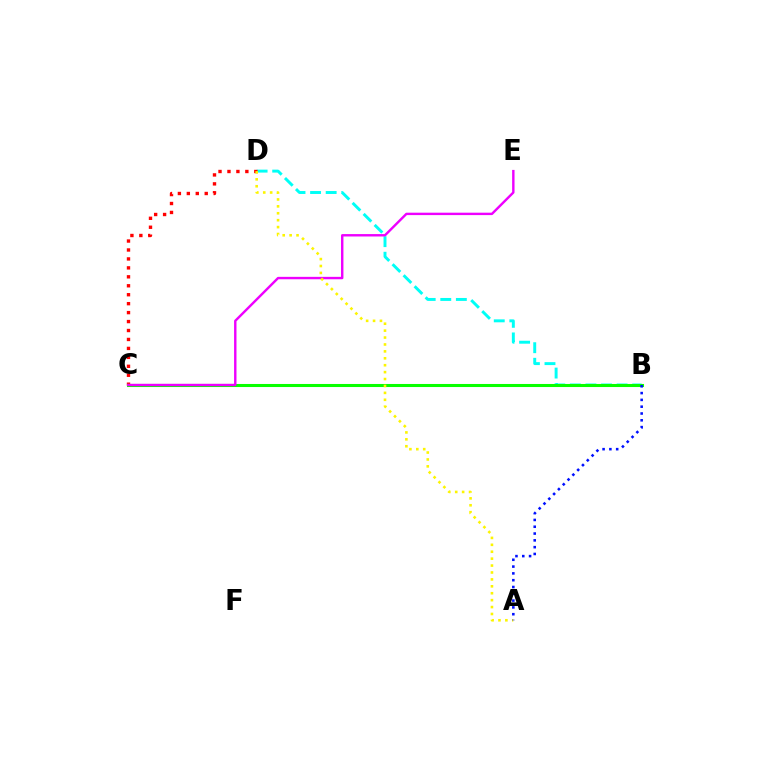{('B', 'D'): [{'color': '#00fff6', 'line_style': 'dashed', 'thickness': 2.12}], ('C', 'D'): [{'color': '#ff0000', 'line_style': 'dotted', 'thickness': 2.43}], ('B', 'C'): [{'color': '#08ff00', 'line_style': 'solid', 'thickness': 2.21}], ('C', 'E'): [{'color': '#ee00ff', 'line_style': 'solid', 'thickness': 1.73}], ('A', 'D'): [{'color': '#fcf500', 'line_style': 'dotted', 'thickness': 1.88}], ('A', 'B'): [{'color': '#0010ff', 'line_style': 'dotted', 'thickness': 1.85}]}